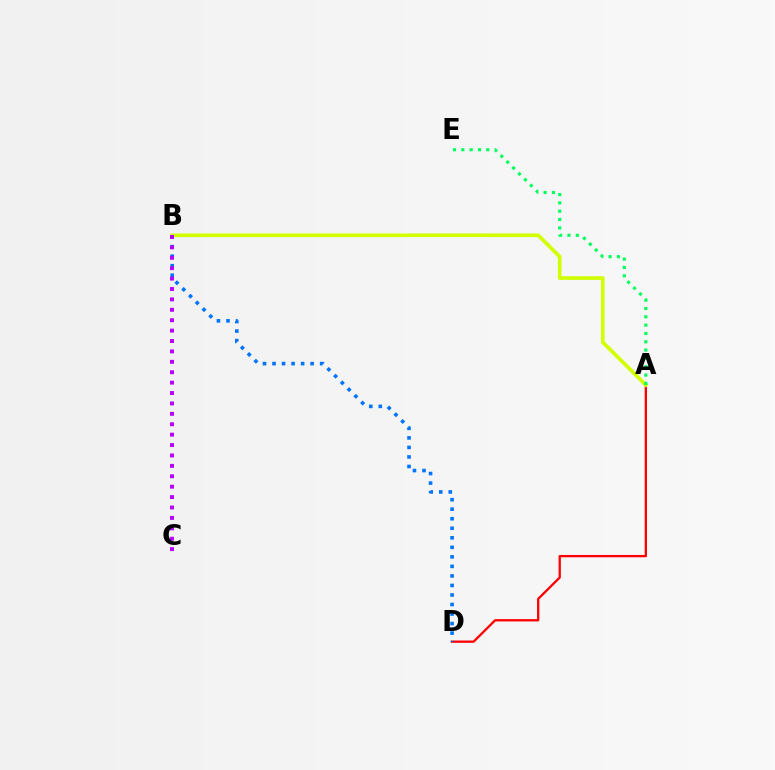{('A', 'D'): [{'color': '#ff0000', 'line_style': 'solid', 'thickness': 1.66}], ('A', 'B'): [{'color': '#d1ff00', 'line_style': 'solid', 'thickness': 2.64}], ('B', 'D'): [{'color': '#0074ff', 'line_style': 'dotted', 'thickness': 2.59}], ('A', 'E'): [{'color': '#00ff5c', 'line_style': 'dotted', 'thickness': 2.26}], ('B', 'C'): [{'color': '#b900ff', 'line_style': 'dotted', 'thickness': 2.83}]}